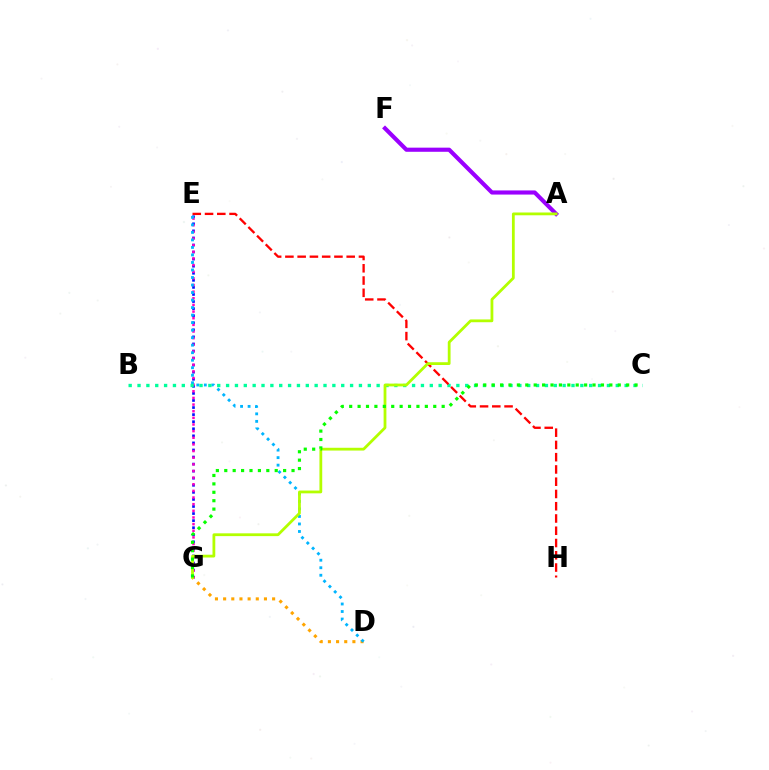{('E', 'G'): [{'color': '#0010ff', 'line_style': 'dotted', 'thickness': 1.92}, {'color': '#ff00bd', 'line_style': 'dotted', 'thickness': 1.8}], ('A', 'F'): [{'color': '#9b00ff', 'line_style': 'solid', 'thickness': 2.98}], ('D', 'G'): [{'color': '#ffa500', 'line_style': 'dotted', 'thickness': 2.22}], ('D', 'E'): [{'color': '#00b5ff', 'line_style': 'dotted', 'thickness': 2.04}], ('B', 'C'): [{'color': '#00ff9d', 'line_style': 'dotted', 'thickness': 2.41}], ('E', 'H'): [{'color': '#ff0000', 'line_style': 'dashed', 'thickness': 1.67}], ('A', 'G'): [{'color': '#b3ff00', 'line_style': 'solid', 'thickness': 2.01}], ('C', 'G'): [{'color': '#08ff00', 'line_style': 'dotted', 'thickness': 2.28}]}